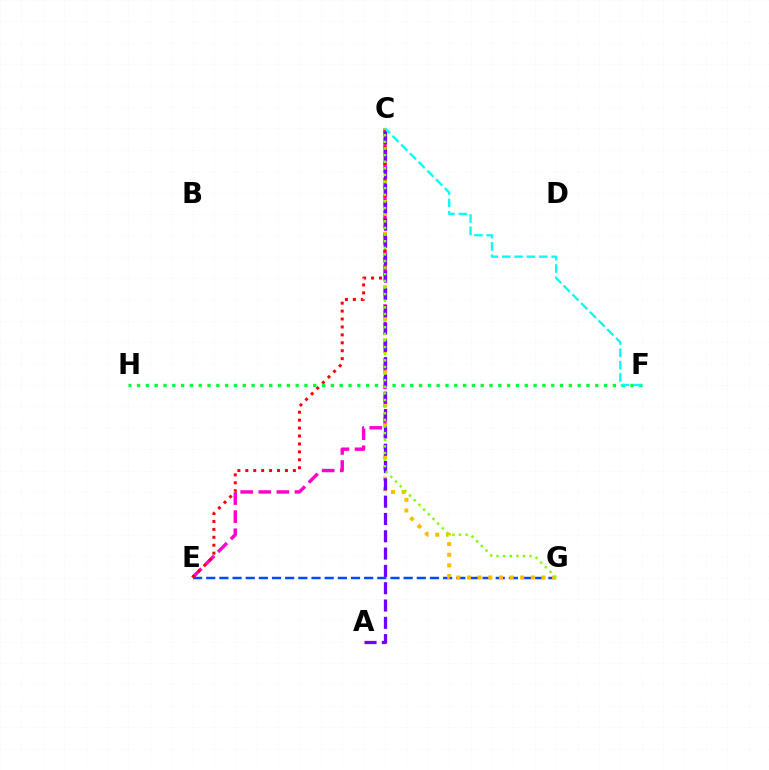{('E', 'G'): [{'color': '#004bff', 'line_style': 'dashed', 'thickness': 1.79}], ('C', 'E'): [{'color': '#ff00cf', 'line_style': 'dashed', 'thickness': 2.45}, {'color': '#ff0000', 'line_style': 'dotted', 'thickness': 2.15}], ('C', 'G'): [{'color': '#ffbd00', 'line_style': 'dotted', 'thickness': 2.89}, {'color': '#84ff00', 'line_style': 'dotted', 'thickness': 1.8}], ('F', 'H'): [{'color': '#00ff39', 'line_style': 'dotted', 'thickness': 2.39}], ('A', 'C'): [{'color': '#7200ff', 'line_style': 'dashed', 'thickness': 2.35}], ('C', 'F'): [{'color': '#00fff6', 'line_style': 'dashed', 'thickness': 1.67}]}